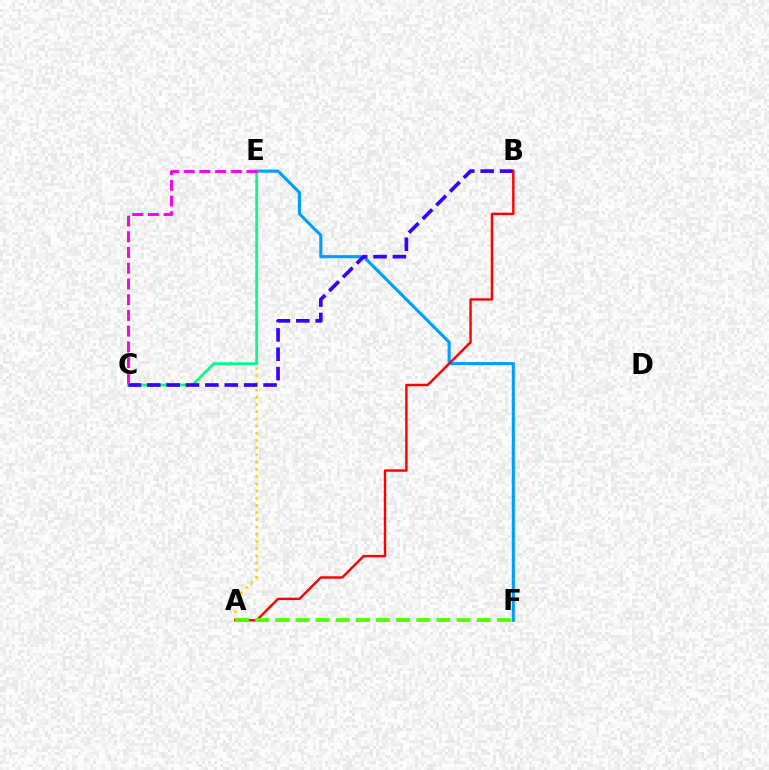{('A', 'E'): [{'color': '#ffd500', 'line_style': 'dotted', 'thickness': 1.96}], ('E', 'F'): [{'color': '#009eff', 'line_style': 'solid', 'thickness': 2.23}], ('C', 'E'): [{'color': '#00ff86', 'line_style': 'solid', 'thickness': 1.97}, {'color': '#ff00ed', 'line_style': 'dashed', 'thickness': 2.14}], ('B', 'C'): [{'color': '#3700ff', 'line_style': 'dashed', 'thickness': 2.63}], ('A', 'B'): [{'color': '#ff0000', 'line_style': 'solid', 'thickness': 1.74}], ('A', 'F'): [{'color': '#4fff00', 'line_style': 'dashed', 'thickness': 2.74}]}